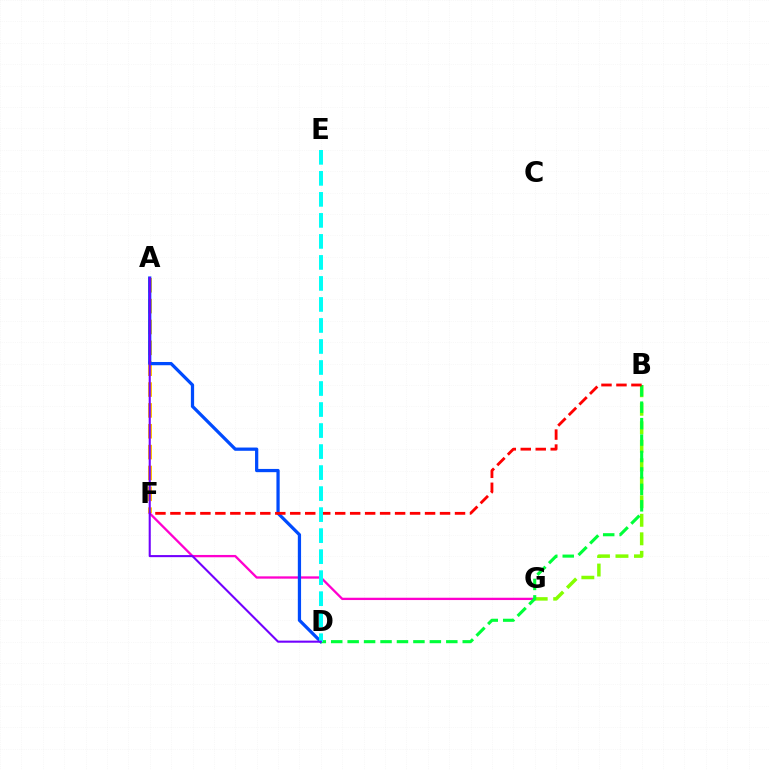{('B', 'G'): [{'color': '#84ff00', 'line_style': 'dashed', 'thickness': 2.51}], ('F', 'G'): [{'color': '#ff00cf', 'line_style': 'solid', 'thickness': 1.66}], ('A', 'F'): [{'color': '#ffbd00', 'line_style': 'dashed', 'thickness': 2.83}], ('A', 'D'): [{'color': '#004bff', 'line_style': 'solid', 'thickness': 2.34}, {'color': '#7200ff', 'line_style': 'solid', 'thickness': 1.51}], ('B', 'D'): [{'color': '#00ff39', 'line_style': 'dashed', 'thickness': 2.23}], ('B', 'F'): [{'color': '#ff0000', 'line_style': 'dashed', 'thickness': 2.03}], ('D', 'E'): [{'color': '#00fff6', 'line_style': 'dashed', 'thickness': 2.86}]}